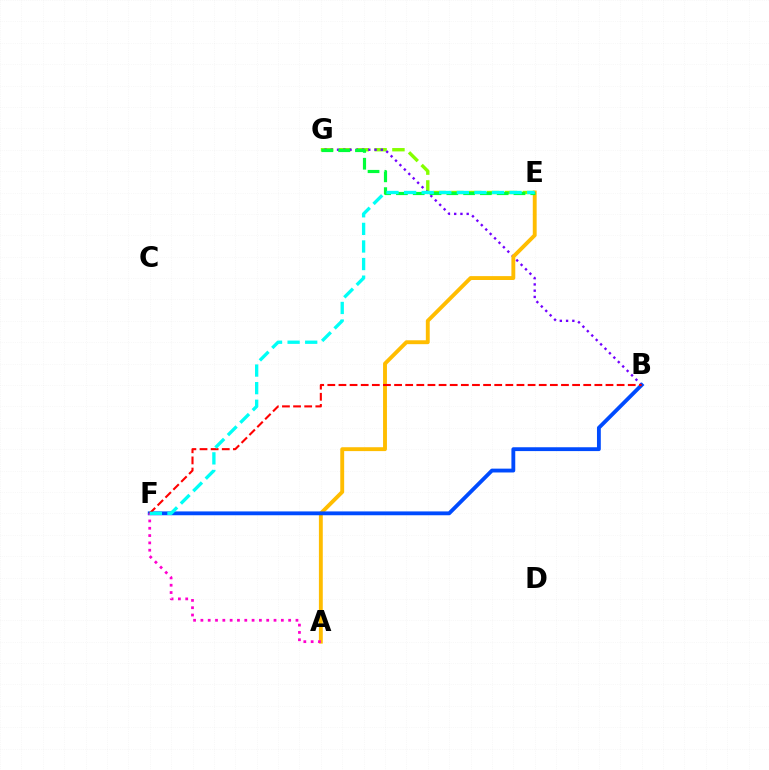{('E', 'G'): [{'color': '#84ff00', 'line_style': 'dashed', 'thickness': 2.42}, {'color': '#00ff39', 'line_style': 'dashed', 'thickness': 2.28}], ('B', 'G'): [{'color': '#7200ff', 'line_style': 'dotted', 'thickness': 1.7}], ('A', 'E'): [{'color': '#ffbd00', 'line_style': 'solid', 'thickness': 2.79}], ('B', 'F'): [{'color': '#004bff', 'line_style': 'solid', 'thickness': 2.77}, {'color': '#ff0000', 'line_style': 'dashed', 'thickness': 1.51}], ('A', 'F'): [{'color': '#ff00cf', 'line_style': 'dotted', 'thickness': 1.99}], ('E', 'F'): [{'color': '#00fff6', 'line_style': 'dashed', 'thickness': 2.39}]}